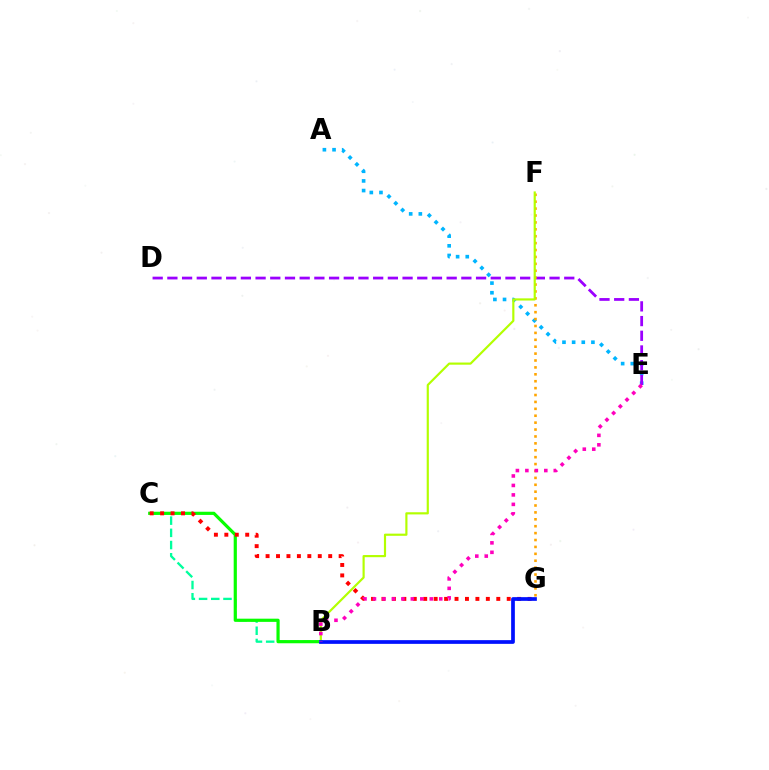{('A', 'E'): [{'color': '#00b5ff', 'line_style': 'dotted', 'thickness': 2.62}], ('B', 'C'): [{'color': '#00ff9d', 'line_style': 'dashed', 'thickness': 1.66}, {'color': '#08ff00', 'line_style': 'solid', 'thickness': 2.29}], ('D', 'E'): [{'color': '#9b00ff', 'line_style': 'dashed', 'thickness': 2.0}], ('F', 'G'): [{'color': '#ffa500', 'line_style': 'dotted', 'thickness': 1.88}], ('C', 'G'): [{'color': '#ff0000', 'line_style': 'dotted', 'thickness': 2.84}], ('B', 'F'): [{'color': '#b3ff00', 'line_style': 'solid', 'thickness': 1.56}], ('B', 'G'): [{'color': '#0010ff', 'line_style': 'solid', 'thickness': 2.67}], ('B', 'E'): [{'color': '#ff00bd', 'line_style': 'dotted', 'thickness': 2.57}]}